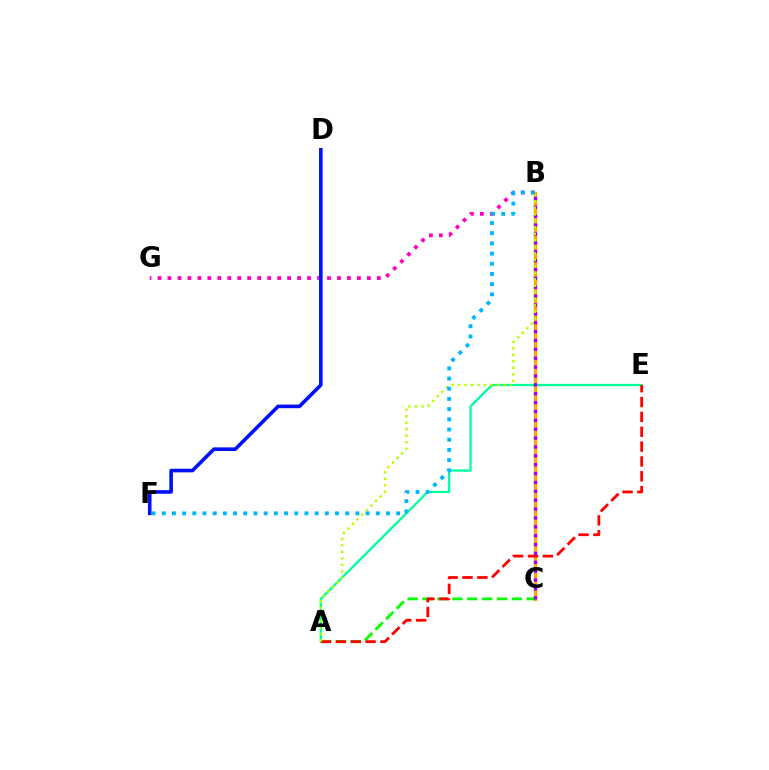{('B', 'C'): [{'color': '#ffa500', 'line_style': 'solid', 'thickness': 2.35}, {'color': '#9b00ff', 'line_style': 'dotted', 'thickness': 2.41}], ('B', 'G'): [{'color': '#ff00bd', 'line_style': 'dotted', 'thickness': 2.71}], ('A', 'C'): [{'color': '#08ff00', 'line_style': 'dashed', 'thickness': 2.02}], ('A', 'E'): [{'color': '#00ff9d', 'line_style': 'solid', 'thickness': 1.64}, {'color': '#ff0000', 'line_style': 'dashed', 'thickness': 2.02}], ('A', 'B'): [{'color': '#b3ff00', 'line_style': 'dotted', 'thickness': 1.76}], ('D', 'F'): [{'color': '#0010ff', 'line_style': 'solid', 'thickness': 2.59}], ('B', 'F'): [{'color': '#00b5ff', 'line_style': 'dotted', 'thickness': 2.77}]}